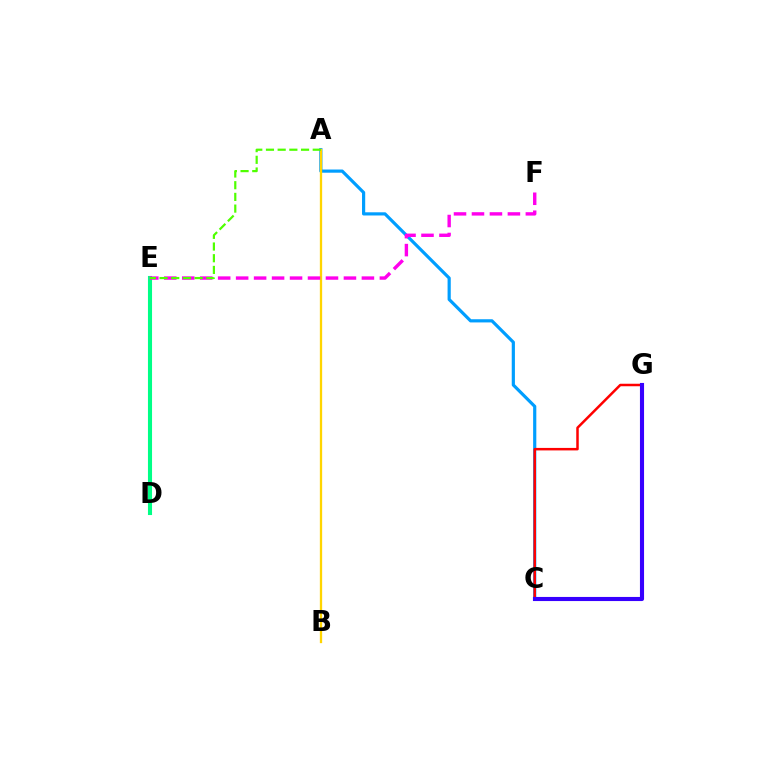{('A', 'C'): [{'color': '#009eff', 'line_style': 'solid', 'thickness': 2.29}], ('A', 'B'): [{'color': '#ffd500', 'line_style': 'solid', 'thickness': 1.65}], ('D', 'E'): [{'color': '#00ff86', 'line_style': 'solid', 'thickness': 2.94}], ('E', 'F'): [{'color': '#ff00ed', 'line_style': 'dashed', 'thickness': 2.44}], ('C', 'G'): [{'color': '#ff0000', 'line_style': 'solid', 'thickness': 1.8}, {'color': '#3700ff', 'line_style': 'solid', 'thickness': 2.96}], ('A', 'E'): [{'color': '#4fff00', 'line_style': 'dashed', 'thickness': 1.59}]}